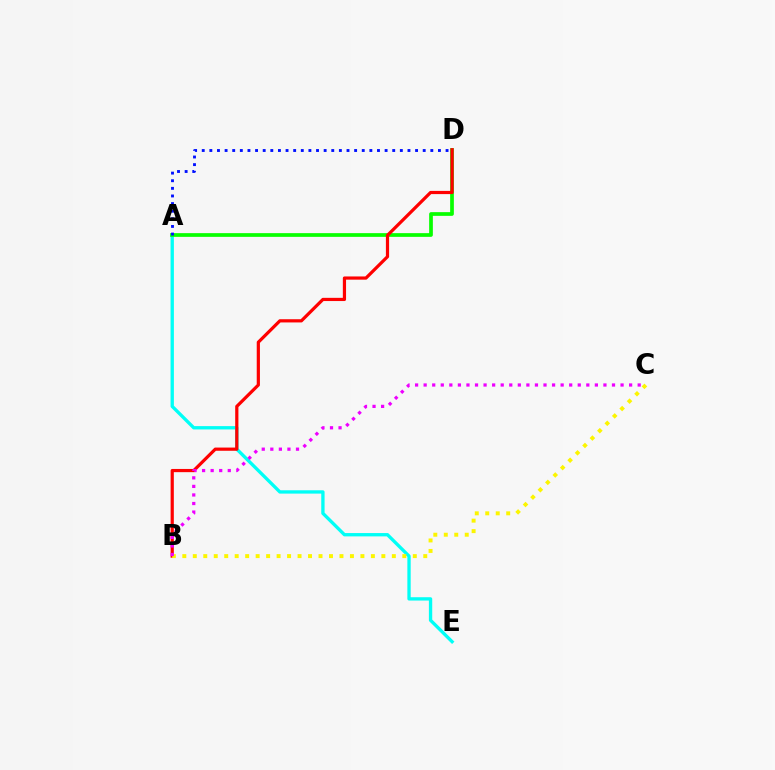{('A', 'E'): [{'color': '#00fff6', 'line_style': 'solid', 'thickness': 2.4}], ('A', 'D'): [{'color': '#08ff00', 'line_style': 'solid', 'thickness': 2.67}, {'color': '#0010ff', 'line_style': 'dotted', 'thickness': 2.07}], ('B', 'D'): [{'color': '#ff0000', 'line_style': 'solid', 'thickness': 2.31}], ('B', 'C'): [{'color': '#fcf500', 'line_style': 'dotted', 'thickness': 2.85}, {'color': '#ee00ff', 'line_style': 'dotted', 'thickness': 2.33}]}